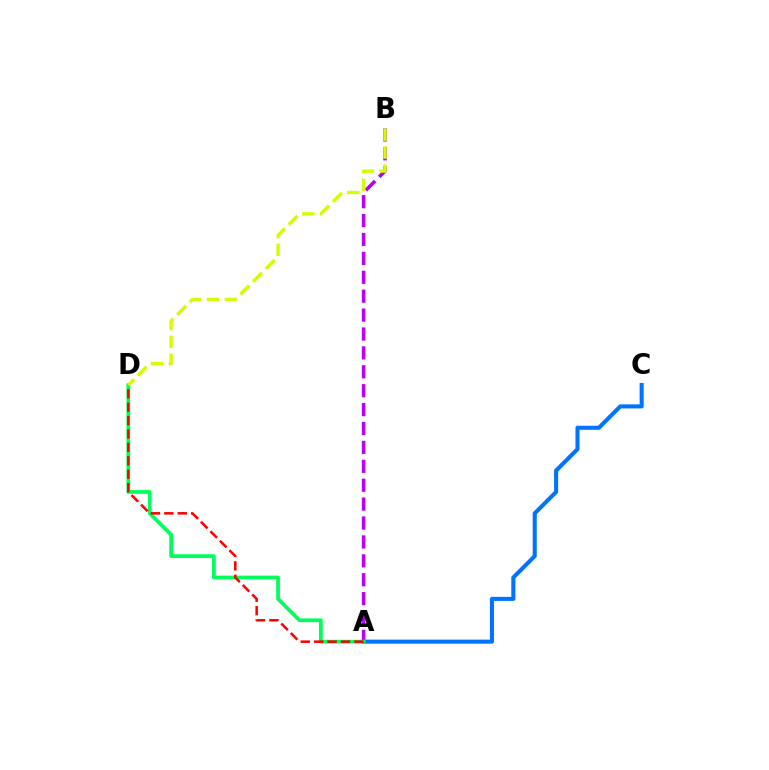{('A', 'B'): [{'color': '#b900ff', 'line_style': 'dashed', 'thickness': 2.57}], ('A', 'C'): [{'color': '#0074ff', 'line_style': 'solid', 'thickness': 2.93}], ('A', 'D'): [{'color': '#00ff5c', 'line_style': 'solid', 'thickness': 2.7}, {'color': '#ff0000', 'line_style': 'dashed', 'thickness': 1.82}], ('B', 'D'): [{'color': '#d1ff00', 'line_style': 'dashed', 'thickness': 2.44}]}